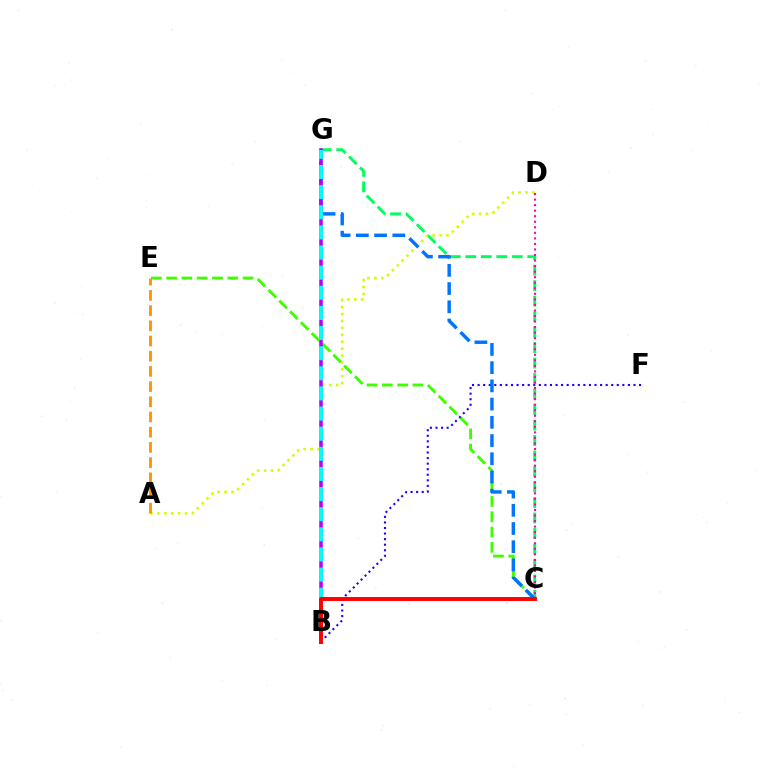{('C', 'G'): [{'color': '#00ff5c', 'line_style': 'dashed', 'thickness': 2.1}, {'color': '#0074ff', 'line_style': 'dashed', 'thickness': 2.48}], ('A', 'D'): [{'color': '#d1ff00', 'line_style': 'dotted', 'thickness': 1.88}], ('C', 'E'): [{'color': '#3dff00', 'line_style': 'dashed', 'thickness': 2.08}], ('A', 'E'): [{'color': '#ff9400', 'line_style': 'dashed', 'thickness': 2.06}], ('B', 'F'): [{'color': '#2500ff', 'line_style': 'dotted', 'thickness': 1.51}], ('C', 'D'): [{'color': '#ff00ac', 'line_style': 'dotted', 'thickness': 1.51}], ('B', 'G'): [{'color': '#b900ff', 'line_style': 'solid', 'thickness': 2.55}, {'color': '#00fff6', 'line_style': 'dashed', 'thickness': 2.73}], ('B', 'C'): [{'color': '#ff0000', 'line_style': 'solid', 'thickness': 2.83}]}